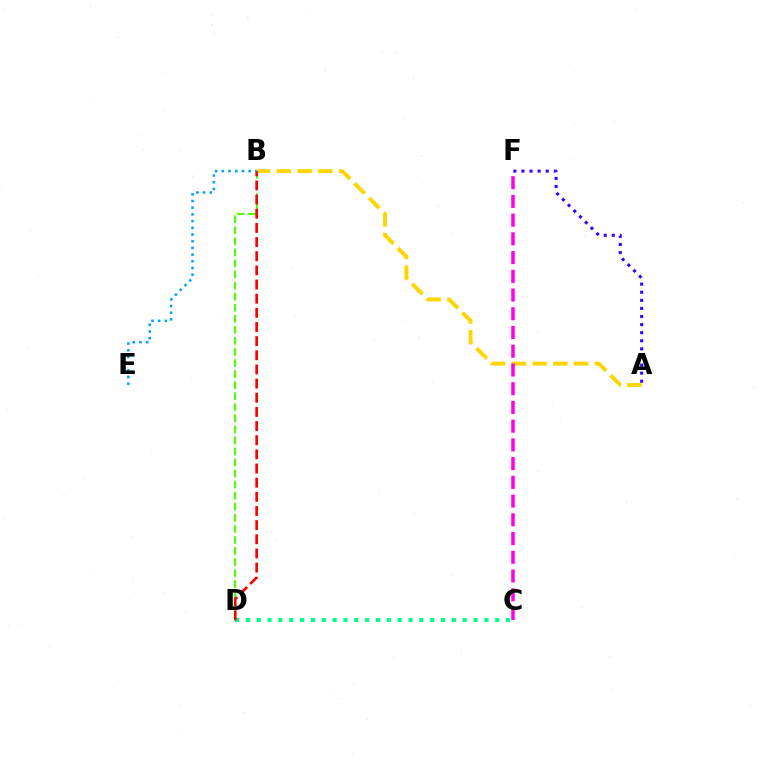{('A', 'B'): [{'color': '#ffd500', 'line_style': 'dashed', 'thickness': 2.82}], ('B', 'D'): [{'color': '#4fff00', 'line_style': 'dashed', 'thickness': 1.5}, {'color': '#ff0000', 'line_style': 'dashed', 'thickness': 1.92}], ('A', 'F'): [{'color': '#3700ff', 'line_style': 'dotted', 'thickness': 2.2}], ('C', 'D'): [{'color': '#00ff86', 'line_style': 'dotted', 'thickness': 2.95}], ('B', 'E'): [{'color': '#009eff', 'line_style': 'dotted', 'thickness': 1.82}], ('C', 'F'): [{'color': '#ff00ed', 'line_style': 'dashed', 'thickness': 2.54}]}